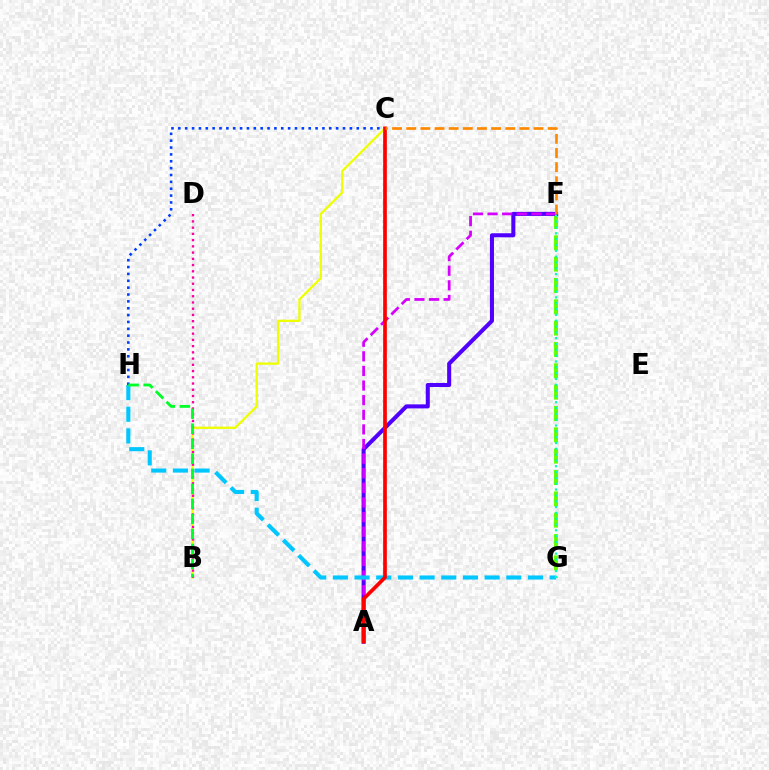{('C', 'H'): [{'color': '#003fff', 'line_style': 'dotted', 'thickness': 1.86}], ('F', 'G'): [{'color': '#66ff00', 'line_style': 'dashed', 'thickness': 2.9}, {'color': '#00ffaf', 'line_style': 'dotted', 'thickness': 1.58}], ('A', 'F'): [{'color': '#4f00ff', 'line_style': 'solid', 'thickness': 2.91}, {'color': '#d600ff', 'line_style': 'dashed', 'thickness': 1.99}], ('B', 'C'): [{'color': '#eeff00', 'line_style': 'solid', 'thickness': 1.65}], ('B', 'D'): [{'color': '#ff00a0', 'line_style': 'dotted', 'thickness': 1.69}], ('G', 'H'): [{'color': '#00c7ff', 'line_style': 'dashed', 'thickness': 2.94}], ('A', 'C'): [{'color': '#ff0000', 'line_style': 'solid', 'thickness': 2.66}], ('C', 'F'): [{'color': '#ff8800', 'line_style': 'dashed', 'thickness': 1.92}], ('B', 'H'): [{'color': '#00ff27', 'line_style': 'dashed', 'thickness': 2.04}]}